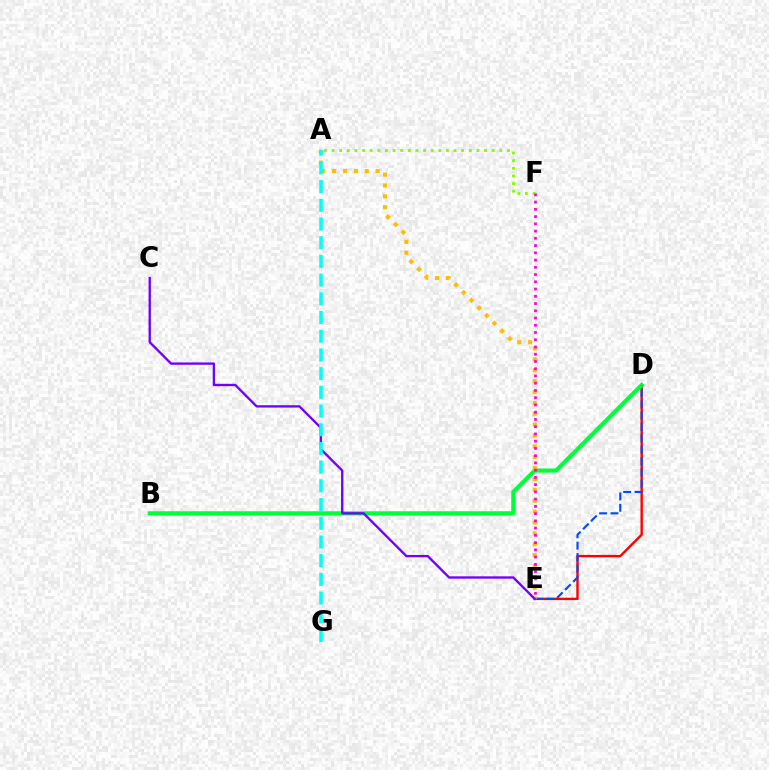{('A', 'F'): [{'color': '#84ff00', 'line_style': 'dotted', 'thickness': 2.07}], ('D', 'E'): [{'color': '#ff0000', 'line_style': 'solid', 'thickness': 1.73}, {'color': '#004bff', 'line_style': 'dashed', 'thickness': 1.54}], ('B', 'D'): [{'color': '#00ff39', 'line_style': 'solid', 'thickness': 2.99}], ('A', 'E'): [{'color': '#ffbd00', 'line_style': 'dotted', 'thickness': 2.95}], ('C', 'E'): [{'color': '#7200ff', 'line_style': 'solid', 'thickness': 1.69}], ('A', 'G'): [{'color': '#00fff6', 'line_style': 'dashed', 'thickness': 2.54}], ('E', 'F'): [{'color': '#ff00cf', 'line_style': 'dotted', 'thickness': 1.97}]}